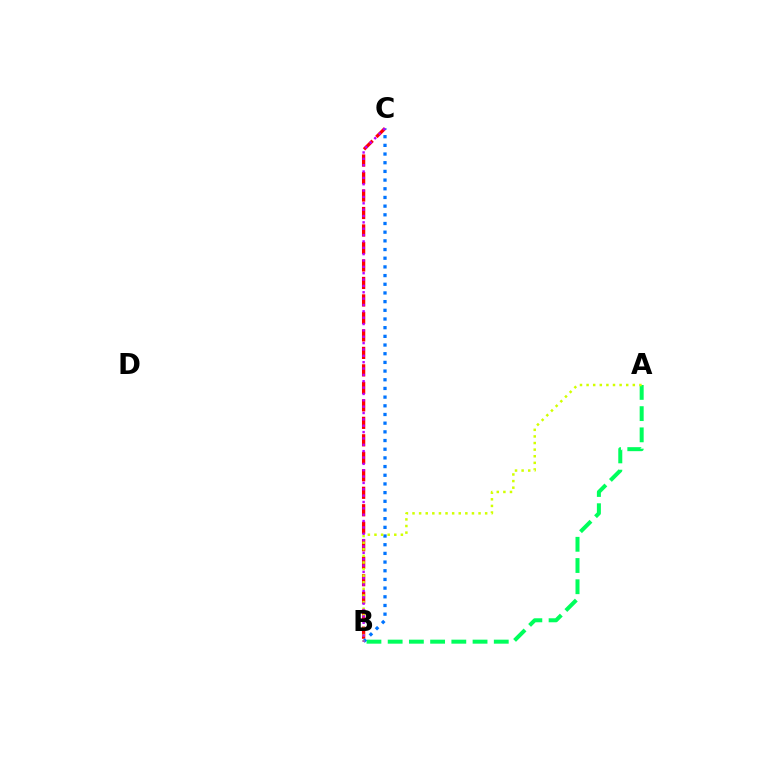{('A', 'B'): [{'color': '#00ff5c', 'line_style': 'dashed', 'thickness': 2.88}, {'color': '#d1ff00', 'line_style': 'dotted', 'thickness': 1.79}], ('B', 'C'): [{'color': '#ff0000', 'line_style': 'dashed', 'thickness': 2.38}, {'color': '#0074ff', 'line_style': 'dotted', 'thickness': 2.36}, {'color': '#b900ff', 'line_style': 'dotted', 'thickness': 1.73}]}